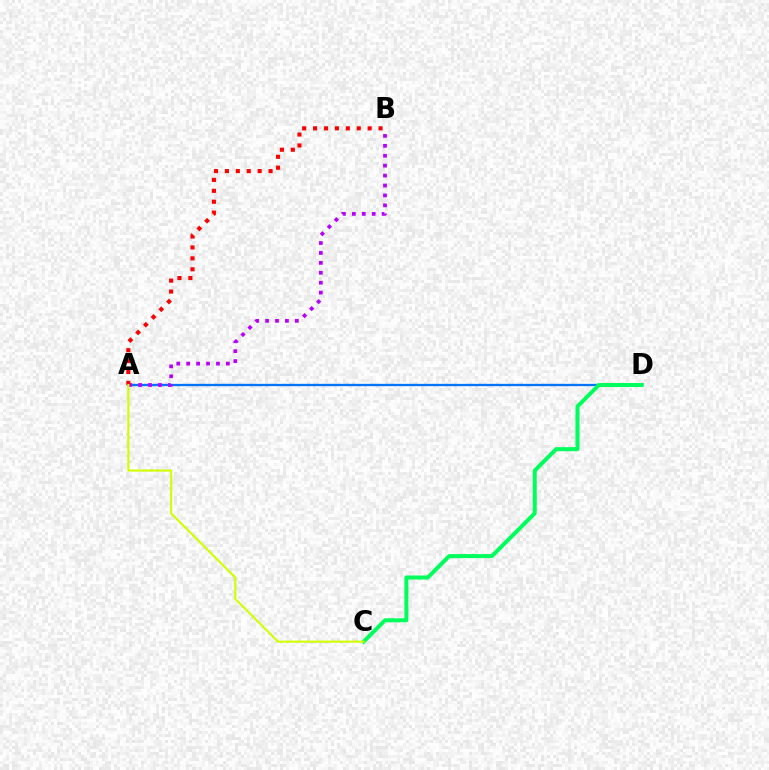{('A', 'D'): [{'color': '#0074ff', 'line_style': 'solid', 'thickness': 1.68}], ('A', 'B'): [{'color': '#b900ff', 'line_style': 'dotted', 'thickness': 2.7}, {'color': '#ff0000', 'line_style': 'dotted', 'thickness': 2.96}], ('C', 'D'): [{'color': '#00ff5c', 'line_style': 'solid', 'thickness': 2.9}], ('A', 'C'): [{'color': '#d1ff00', 'line_style': 'solid', 'thickness': 1.53}]}